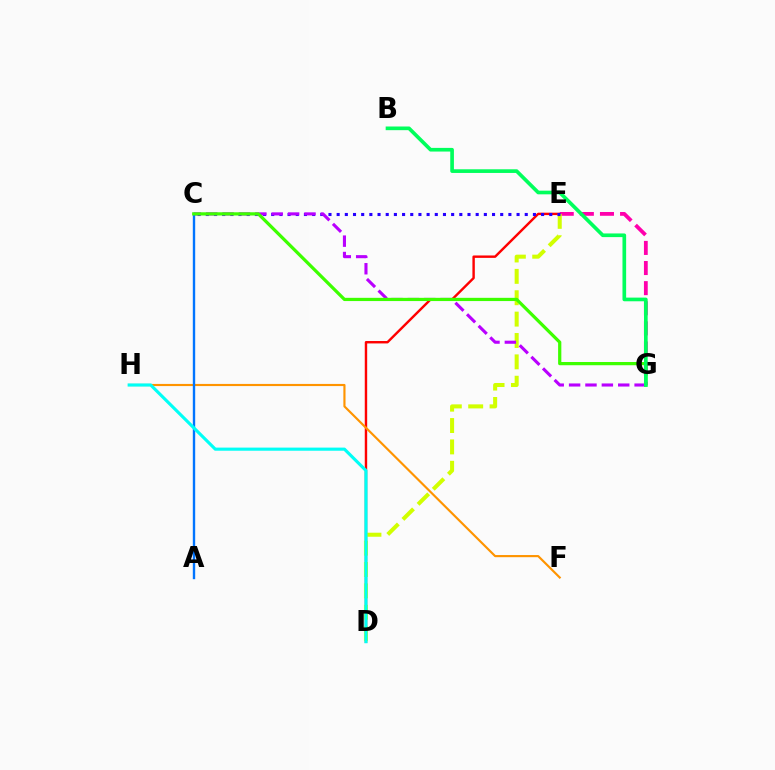{('D', 'E'): [{'color': '#ff0000', 'line_style': 'solid', 'thickness': 1.74}, {'color': '#d1ff00', 'line_style': 'dashed', 'thickness': 2.9}], ('E', 'G'): [{'color': '#ff00ac', 'line_style': 'dashed', 'thickness': 2.73}], ('F', 'H'): [{'color': '#ff9400', 'line_style': 'solid', 'thickness': 1.55}], ('C', 'E'): [{'color': '#2500ff', 'line_style': 'dotted', 'thickness': 2.22}], ('C', 'G'): [{'color': '#b900ff', 'line_style': 'dashed', 'thickness': 2.22}, {'color': '#3dff00', 'line_style': 'solid', 'thickness': 2.33}], ('A', 'C'): [{'color': '#0074ff', 'line_style': 'solid', 'thickness': 1.72}], ('D', 'H'): [{'color': '#00fff6', 'line_style': 'solid', 'thickness': 2.25}], ('B', 'G'): [{'color': '#00ff5c', 'line_style': 'solid', 'thickness': 2.64}]}